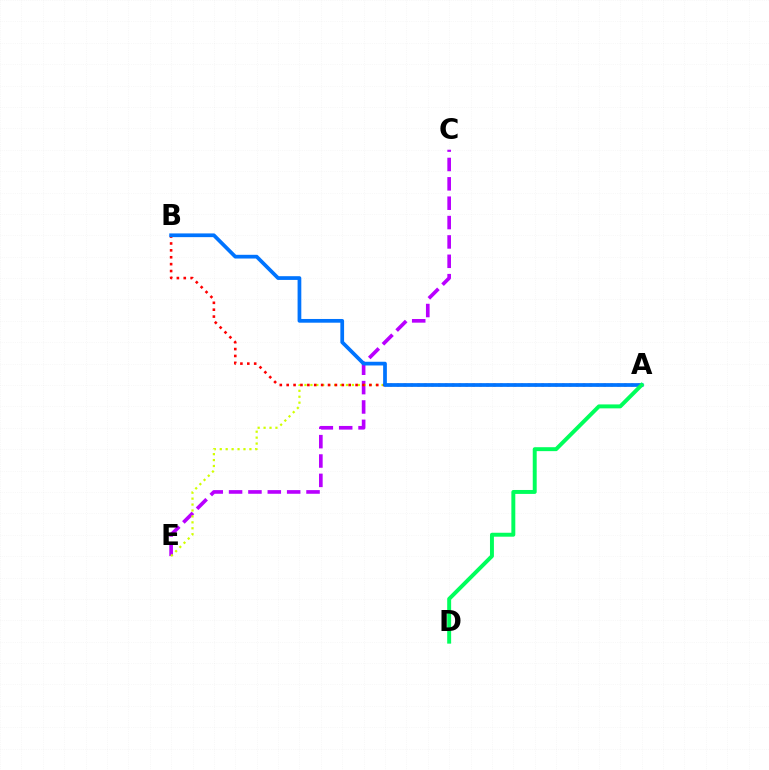{('C', 'E'): [{'color': '#b900ff', 'line_style': 'dashed', 'thickness': 2.63}], ('A', 'E'): [{'color': '#d1ff00', 'line_style': 'dotted', 'thickness': 1.61}], ('A', 'B'): [{'color': '#ff0000', 'line_style': 'dotted', 'thickness': 1.87}, {'color': '#0074ff', 'line_style': 'solid', 'thickness': 2.68}], ('A', 'D'): [{'color': '#00ff5c', 'line_style': 'solid', 'thickness': 2.84}]}